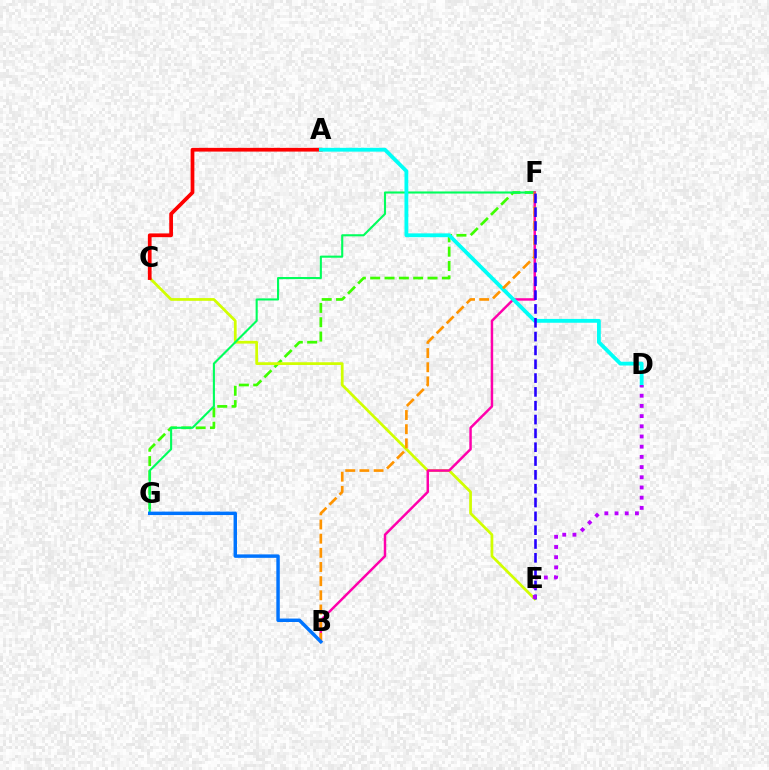{('F', 'G'): [{'color': '#3dff00', 'line_style': 'dashed', 'thickness': 1.95}, {'color': '#00ff5c', 'line_style': 'solid', 'thickness': 1.52}], ('C', 'E'): [{'color': '#d1ff00', 'line_style': 'solid', 'thickness': 1.97}], ('B', 'F'): [{'color': '#ff00ac', 'line_style': 'solid', 'thickness': 1.78}, {'color': '#ff9400', 'line_style': 'dashed', 'thickness': 1.92}], ('A', 'C'): [{'color': '#ff0000', 'line_style': 'solid', 'thickness': 2.69}], ('A', 'D'): [{'color': '#00fff6', 'line_style': 'solid', 'thickness': 2.75}], ('B', 'G'): [{'color': '#0074ff', 'line_style': 'solid', 'thickness': 2.48}], ('E', 'F'): [{'color': '#2500ff', 'line_style': 'dashed', 'thickness': 1.88}], ('D', 'E'): [{'color': '#b900ff', 'line_style': 'dotted', 'thickness': 2.77}]}